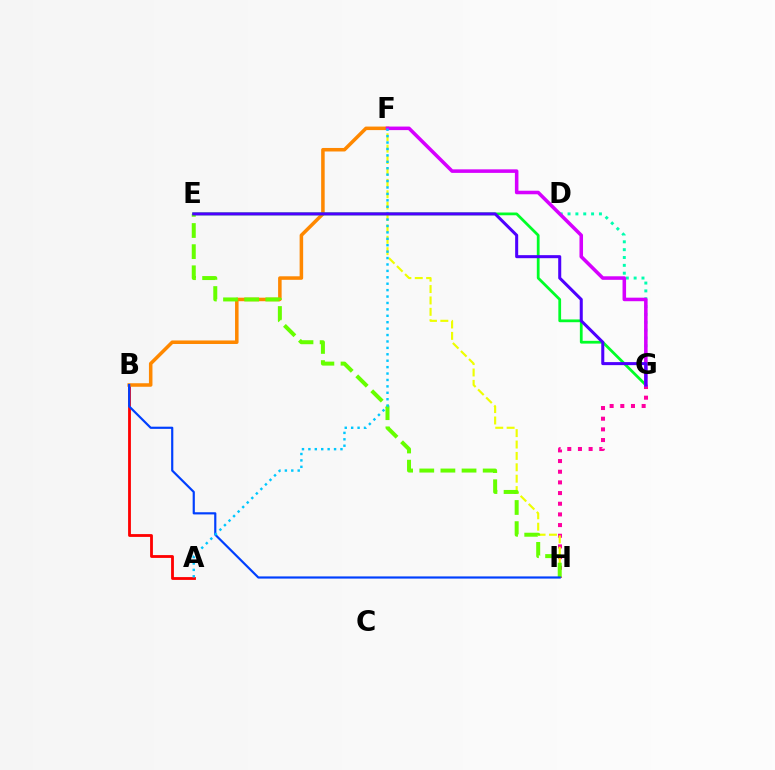{('G', 'H'): [{'color': '#ff00a0', 'line_style': 'dotted', 'thickness': 2.9}], ('D', 'G'): [{'color': '#00ffaf', 'line_style': 'dotted', 'thickness': 2.13}], ('F', 'H'): [{'color': '#eeff00', 'line_style': 'dashed', 'thickness': 1.55}], ('A', 'B'): [{'color': '#ff0000', 'line_style': 'solid', 'thickness': 2.03}], ('B', 'F'): [{'color': '#ff8800', 'line_style': 'solid', 'thickness': 2.54}], ('E', 'H'): [{'color': '#66ff00', 'line_style': 'dashed', 'thickness': 2.87}], ('E', 'G'): [{'color': '#00ff27', 'line_style': 'solid', 'thickness': 1.99}, {'color': '#4f00ff', 'line_style': 'solid', 'thickness': 2.19}], ('B', 'H'): [{'color': '#003fff', 'line_style': 'solid', 'thickness': 1.57}], ('F', 'G'): [{'color': '#d600ff', 'line_style': 'solid', 'thickness': 2.55}], ('A', 'F'): [{'color': '#00c7ff', 'line_style': 'dotted', 'thickness': 1.74}]}